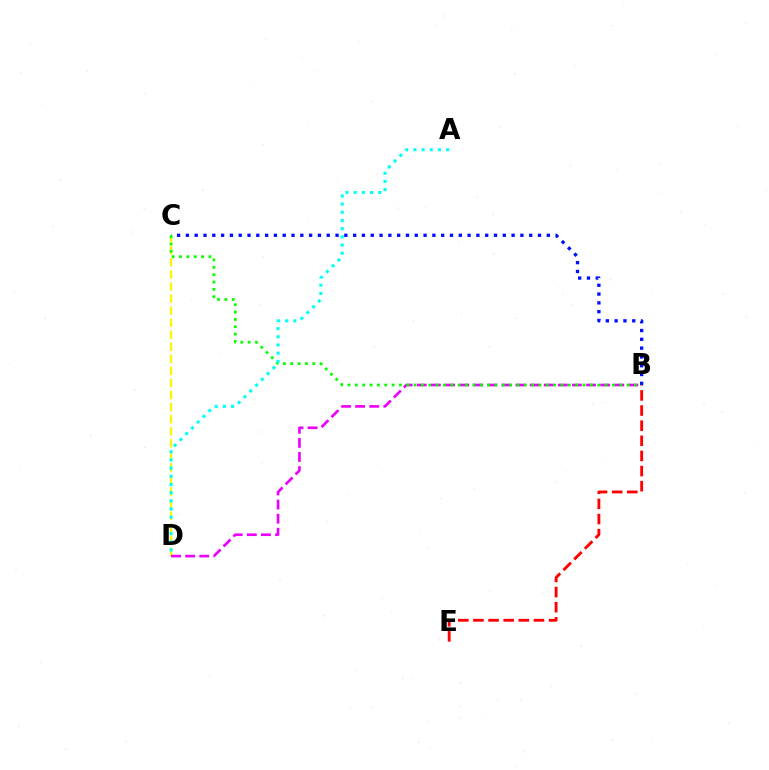{('C', 'D'): [{'color': '#fcf500', 'line_style': 'dashed', 'thickness': 1.64}], ('B', 'E'): [{'color': '#ff0000', 'line_style': 'dashed', 'thickness': 2.05}], ('B', 'C'): [{'color': '#0010ff', 'line_style': 'dotted', 'thickness': 2.39}, {'color': '#08ff00', 'line_style': 'dotted', 'thickness': 2.0}], ('B', 'D'): [{'color': '#ee00ff', 'line_style': 'dashed', 'thickness': 1.92}], ('A', 'D'): [{'color': '#00fff6', 'line_style': 'dotted', 'thickness': 2.22}]}